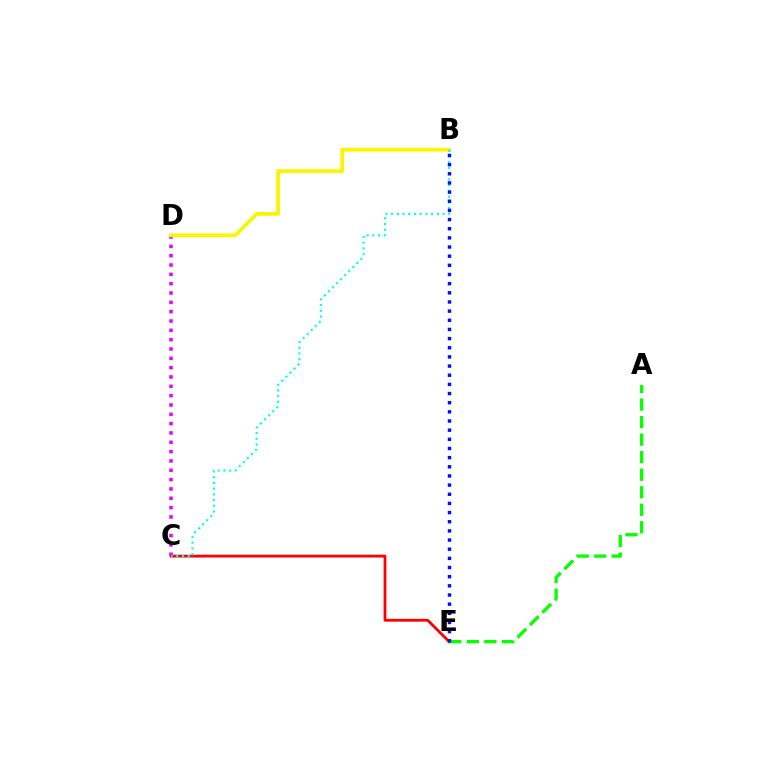{('C', 'E'): [{'color': '#ff0000', 'line_style': 'solid', 'thickness': 2.02}], ('C', 'D'): [{'color': '#ee00ff', 'line_style': 'dotted', 'thickness': 2.53}], ('A', 'E'): [{'color': '#08ff00', 'line_style': 'dashed', 'thickness': 2.38}], ('B', 'D'): [{'color': '#fcf500', 'line_style': 'solid', 'thickness': 2.69}], ('B', 'C'): [{'color': '#00fff6', 'line_style': 'dotted', 'thickness': 1.56}], ('B', 'E'): [{'color': '#0010ff', 'line_style': 'dotted', 'thickness': 2.49}]}